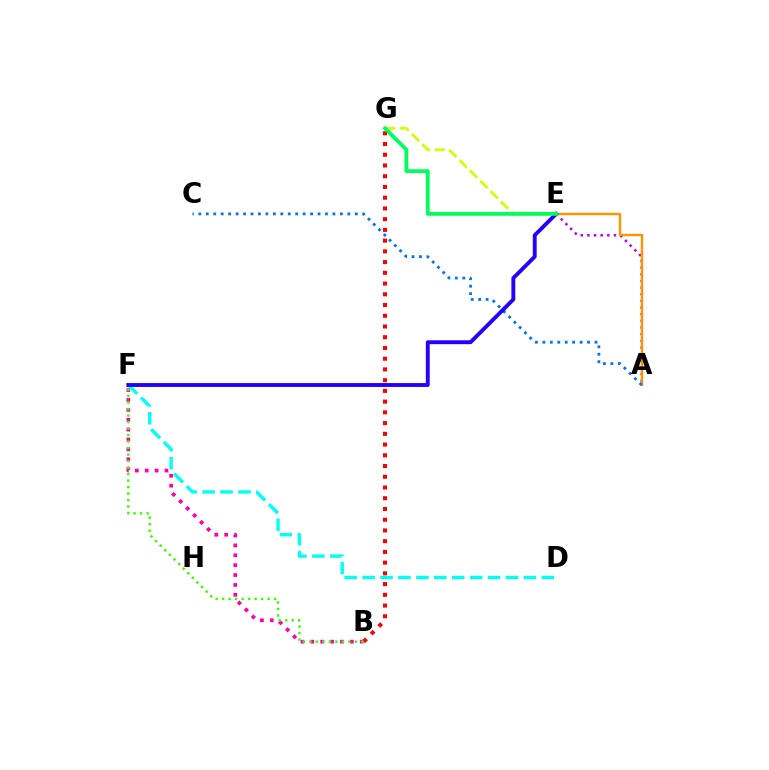{('A', 'E'): [{'color': '#b900ff', 'line_style': 'dotted', 'thickness': 1.81}, {'color': '#ff9400', 'line_style': 'solid', 'thickness': 1.75}], ('E', 'G'): [{'color': '#d1ff00', 'line_style': 'dashed', 'thickness': 1.99}, {'color': '#00ff5c', 'line_style': 'solid', 'thickness': 2.71}], ('B', 'G'): [{'color': '#ff0000', 'line_style': 'dotted', 'thickness': 2.92}], ('B', 'F'): [{'color': '#ff00ac', 'line_style': 'dotted', 'thickness': 2.69}, {'color': '#3dff00', 'line_style': 'dotted', 'thickness': 1.77}], ('D', 'F'): [{'color': '#00fff6', 'line_style': 'dashed', 'thickness': 2.43}], ('A', 'C'): [{'color': '#0074ff', 'line_style': 'dotted', 'thickness': 2.02}], ('E', 'F'): [{'color': '#2500ff', 'line_style': 'solid', 'thickness': 2.8}]}